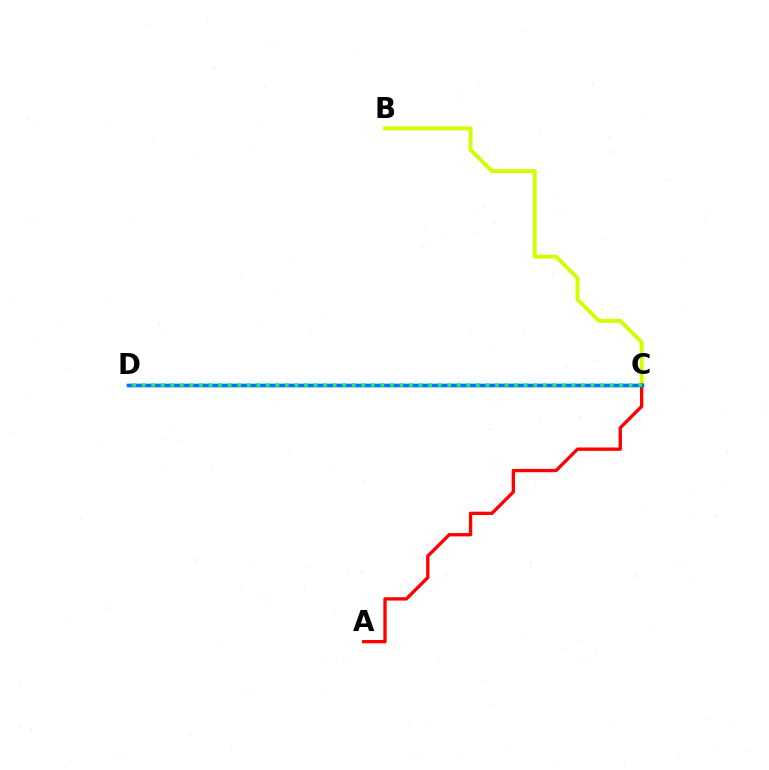{('B', 'C'): [{'color': '#d1ff00', 'line_style': 'solid', 'thickness': 2.82}], ('C', 'D'): [{'color': '#b900ff', 'line_style': 'solid', 'thickness': 2.37}, {'color': '#0074ff', 'line_style': 'solid', 'thickness': 2.45}, {'color': '#00ff5c', 'line_style': 'dotted', 'thickness': 2.59}], ('A', 'C'): [{'color': '#ff0000', 'line_style': 'solid', 'thickness': 2.4}]}